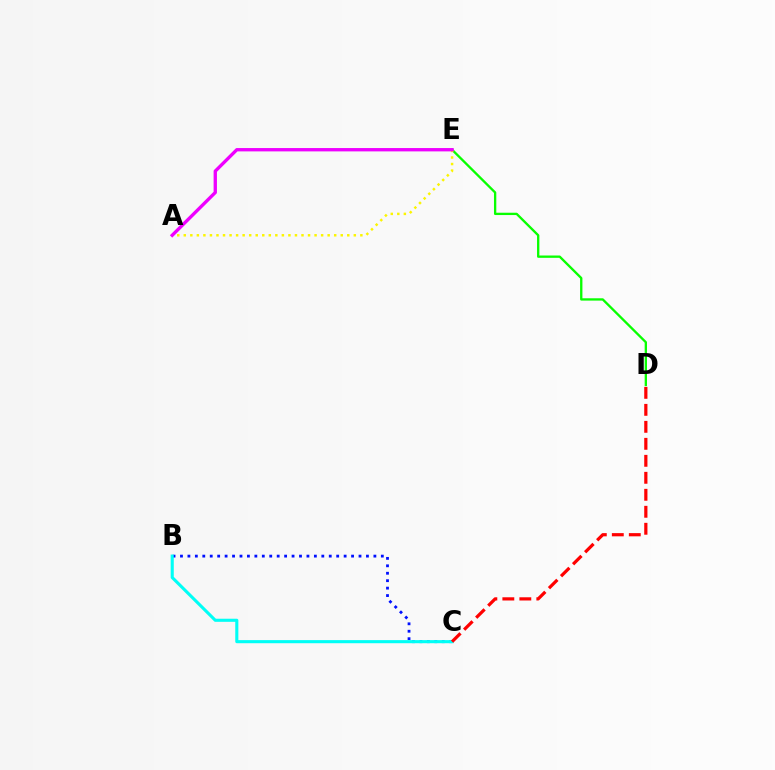{('D', 'E'): [{'color': '#08ff00', 'line_style': 'solid', 'thickness': 1.67}], ('A', 'E'): [{'color': '#fcf500', 'line_style': 'dotted', 'thickness': 1.78}, {'color': '#ee00ff', 'line_style': 'solid', 'thickness': 2.4}], ('B', 'C'): [{'color': '#0010ff', 'line_style': 'dotted', 'thickness': 2.02}, {'color': '#00fff6', 'line_style': 'solid', 'thickness': 2.23}], ('C', 'D'): [{'color': '#ff0000', 'line_style': 'dashed', 'thickness': 2.31}]}